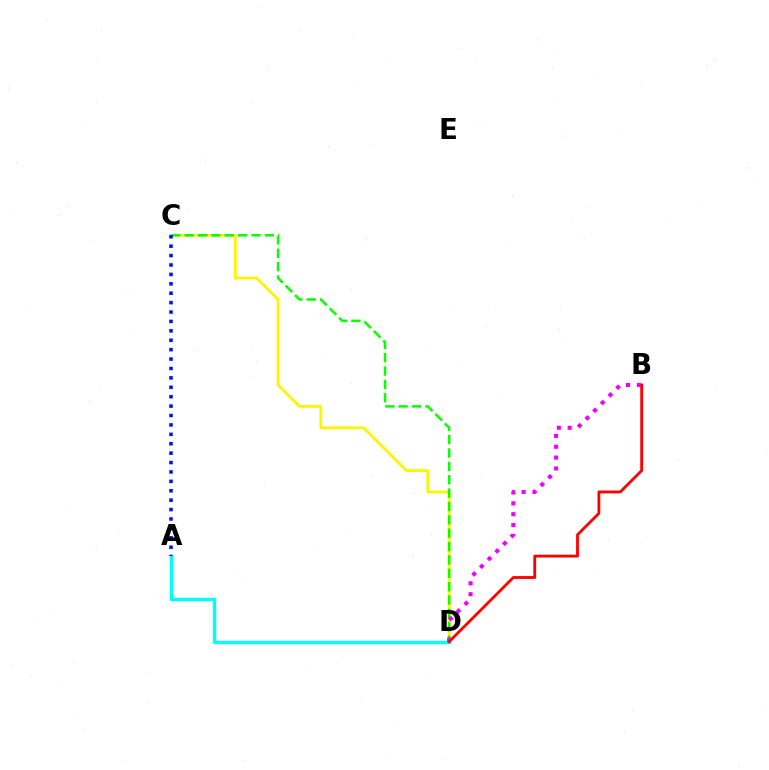{('C', 'D'): [{'color': '#fcf500', 'line_style': 'solid', 'thickness': 2.02}, {'color': '#08ff00', 'line_style': 'dashed', 'thickness': 1.82}], ('A', 'D'): [{'color': '#00fff6', 'line_style': 'solid', 'thickness': 2.44}], ('B', 'D'): [{'color': '#ee00ff', 'line_style': 'dotted', 'thickness': 2.95}, {'color': '#ff0000', 'line_style': 'solid', 'thickness': 2.04}], ('A', 'C'): [{'color': '#0010ff', 'line_style': 'dotted', 'thickness': 2.56}]}